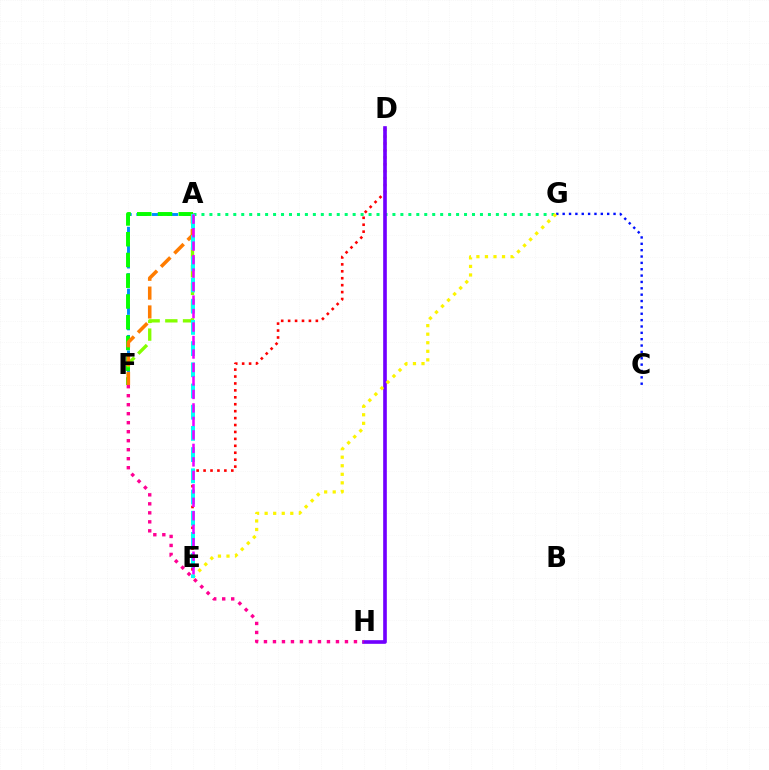{('A', 'G'): [{'color': '#00ff74', 'line_style': 'dotted', 'thickness': 2.16}], ('D', 'E'): [{'color': '#ff0000', 'line_style': 'dotted', 'thickness': 1.88}], ('A', 'F'): [{'color': '#008cff', 'line_style': 'dashed', 'thickness': 2.1}, {'color': '#08ff00', 'line_style': 'dashed', 'thickness': 2.82}, {'color': '#84ff00', 'line_style': 'dashed', 'thickness': 2.4}, {'color': '#ff7c00', 'line_style': 'dashed', 'thickness': 2.56}], ('D', 'H'): [{'color': '#7200ff', 'line_style': 'solid', 'thickness': 2.63}], ('F', 'H'): [{'color': '#ff0094', 'line_style': 'dotted', 'thickness': 2.45}], ('C', 'G'): [{'color': '#0010ff', 'line_style': 'dotted', 'thickness': 1.73}], ('E', 'G'): [{'color': '#fcf500', 'line_style': 'dotted', 'thickness': 2.32}], ('A', 'E'): [{'color': '#00fff6', 'line_style': 'dashed', 'thickness': 2.88}, {'color': '#ee00ff', 'line_style': 'dashed', 'thickness': 1.83}]}